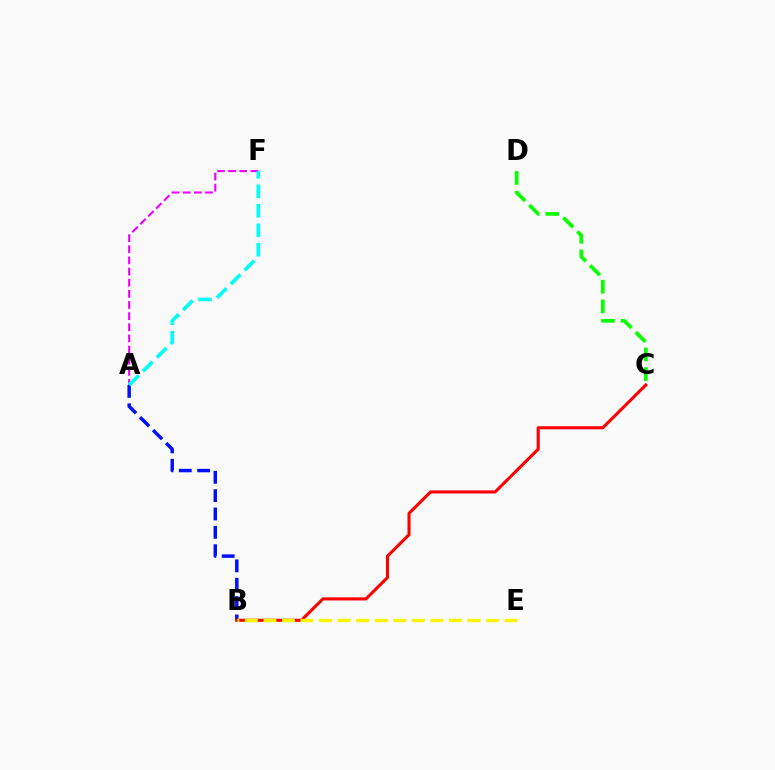{('A', 'F'): [{'color': '#ee00ff', 'line_style': 'dashed', 'thickness': 1.51}, {'color': '#00fff6', 'line_style': 'dashed', 'thickness': 2.65}], ('C', 'D'): [{'color': '#08ff00', 'line_style': 'dashed', 'thickness': 2.67}], ('A', 'B'): [{'color': '#0010ff', 'line_style': 'dashed', 'thickness': 2.49}], ('B', 'C'): [{'color': '#ff0000', 'line_style': 'solid', 'thickness': 2.22}], ('B', 'E'): [{'color': '#fcf500', 'line_style': 'dashed', 'thickness': 2.52}]}